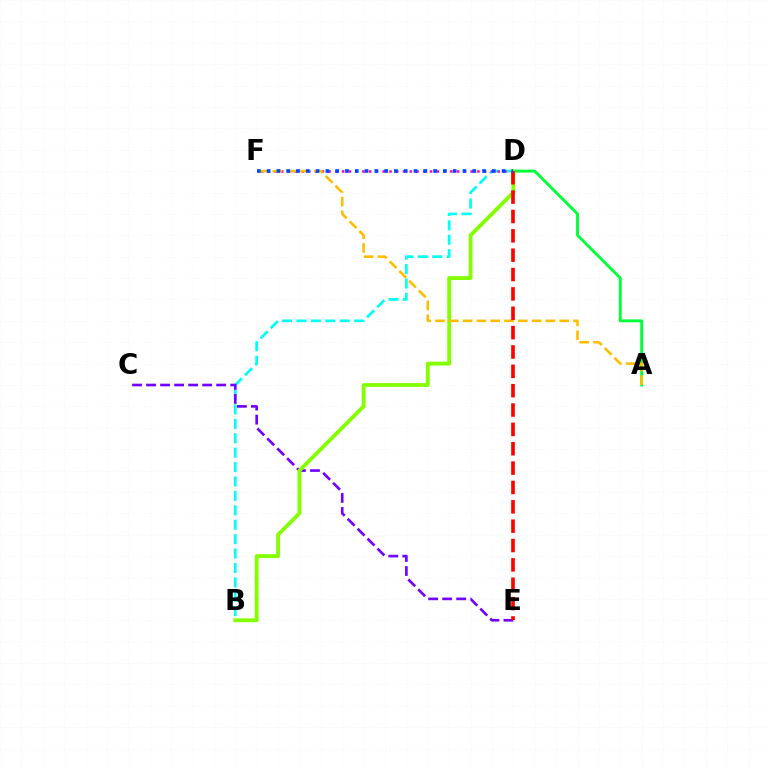{('B', 'D'): [{'color': '#00fff6', 'line_style': 'dashed', 'thickness': 1.96}, {'color': '#84ff00', 'line_style': 'solid', 'thickness': 2.77}], ('A', 'D'): [{'color': '#00ff39', 'line_style': 'solid', 'thickness': 2.07}], ('D', 'F'): [{'color': '#ff00cf', 'line_style': 'dotted', 'thickness': 1.84}, {'color': '#004bff', 'line_style': 'dotted', 'thickness': 2.66}], ('C', 'E'): [{'color': '#7200ff', 'line_style': 'dashed', 'thickness': 1.91}], ('A', 'F'): [{'color': '#ffbd00', 'line_style': 'dashed', 'thickness': 1.88}], ('D', 'E'): [{'color': '#ff0000', 'line_style': 'dashed', 'thickness': 2.63}]}